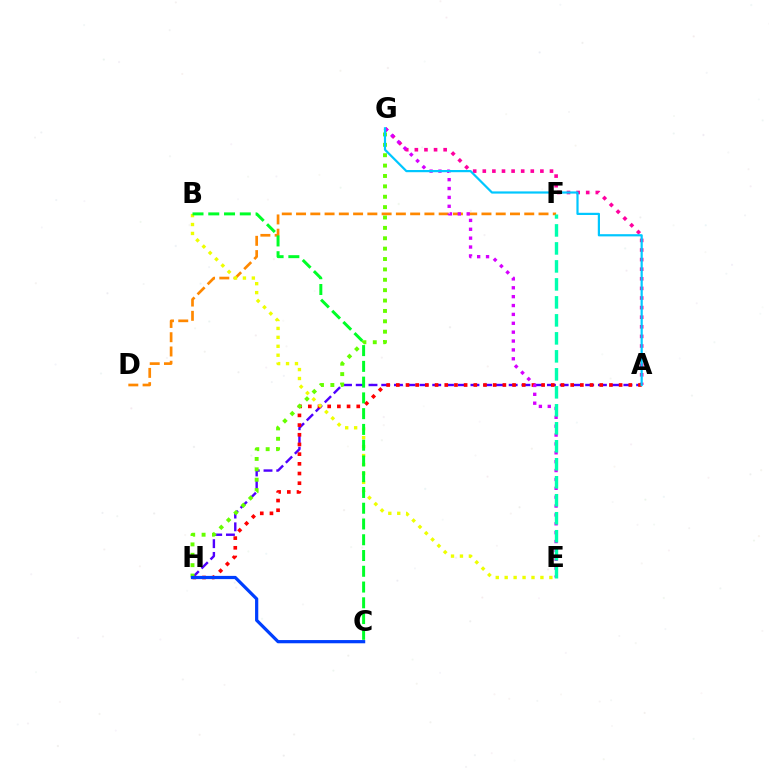{('D', 'F'): [{'color': '#ff8800', 'line_style': 'dashed', 'thickness': 1.94}], ('A', 'G'): [{'color': '#ff00a0', 'line_style': 'dotted', 'thickness': 2.61}, {'color': '#00c7ff', 'line_style': 'solid', 'thickness': 1.59}], ('A', 'H'): [{'color': '#4f00ff', 'line_style': 'dashed', 'thickness': 1.73}, {'color': '#ff0000', 'line_style': 'dotted', 'thickness': 2.63}], ('G', 'H'): [{'color': '#66ff00', 'line_style': 'dotted', 'thickness': 2.82}], ('E', 'G'): [{'color': '#d600ff', 'line_style': 'dotted', 'thickness': 2.41}], ('C', 'H'): [{'color': '#003fff', 'line_style': 'solid', 'thickness': 2.32}], ('E', 'F'): [{'color': '#00ffaf', 'line_style': 'dashed', 'thickness': 2.44}], ('B', 'E'): [{'color': '#eeff00', 'line_style': 'dotted', 'thickness': 2.43}], ('B', 'C'): [{'color': '#00ff27', 'line_style': 'dashed', 'thickness': 2.14}]}